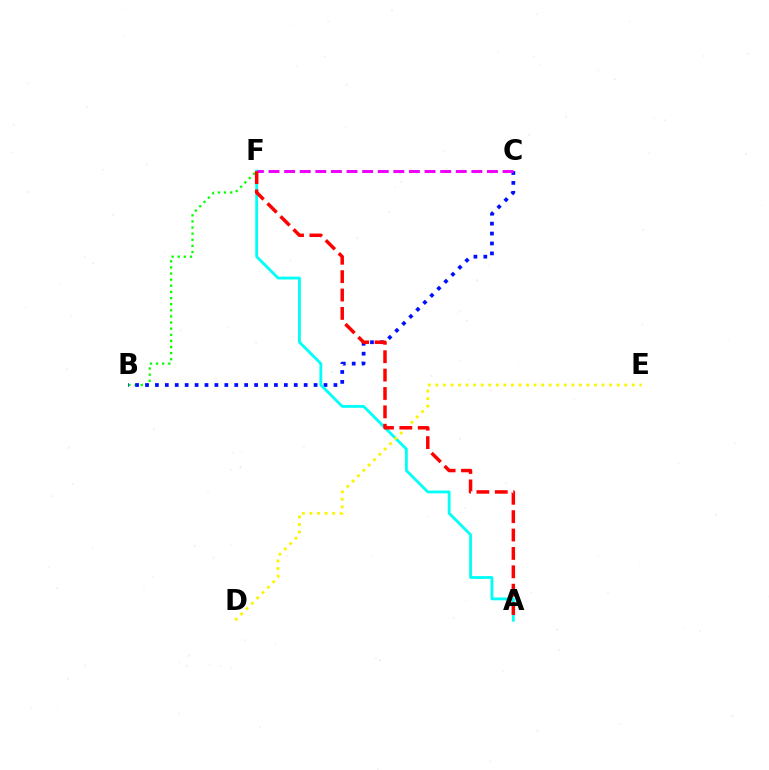{('B', 'F'): [{'color': '#08ff00', 'line_style': 'dotted', 'thickness': 1.66}], ('B', 'C'): [{'color': '#0010ff', 'line_style': 'dotted', 'thickness': 2.69}], ('A', 'F'): [{'color': '#00fff6', 'line_style': 'solid', 'thickness': 2.02}, {'color': '#ff0000', 'line_style': 'dashed', 'thickness': 2.5}], ('C', 'F'): [{'color': '#ee00ff', 'line_style': 'dashed', 'thickness': 2.12}], ('D', 'E'): [{'color': '#fcf500', 'line_style': 'dotted', 'thickness': 2.05}]}